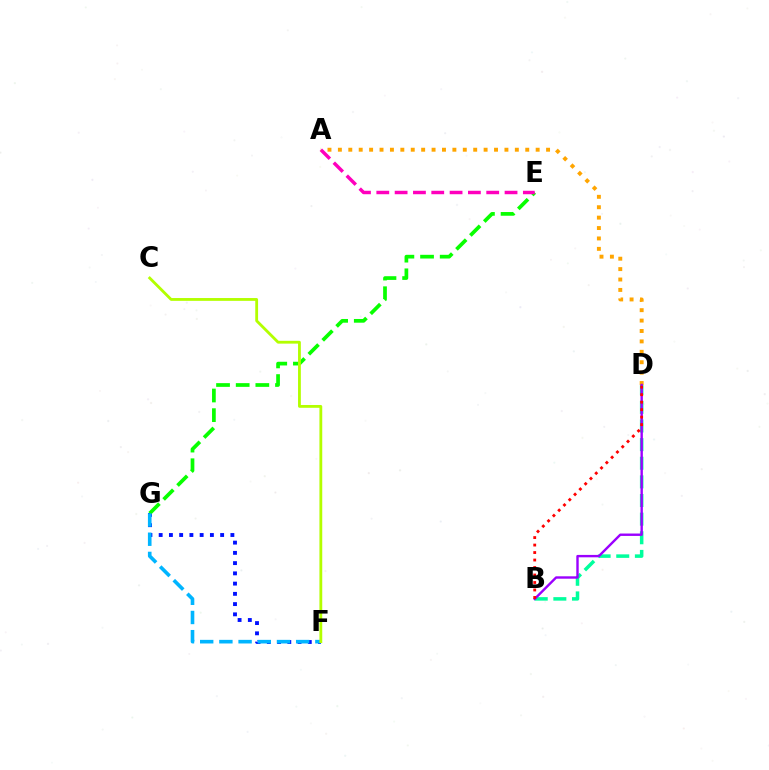{('F', 'G'): [{'color': '#0010ff', 'line_style': 'dotted', 'thickness': 2.78}, {'color': '#00b5ff', 'line_style': 'dashed', 'thickness': 2.61}], ('B', 'D'): [{'color': '#00ff9d', 'line_style': 'dashed', 'thickness': 2.53}, {'color': '#9b00ff', 'line_style': 'solid', 'thickness': 1.73}, {'color': '#ff0000', 'line_style': 'dotted', 'thickness': 2.03}], ('E', 'G'): [{'color': '#08ff00', 'line_style': 'dashed', 'thickness': 2.67}], ('A', 'E'): [{'color': '#ff00bd', 'line_style': 'dashed', 'thickness': 2.49}], ('A', 'D'): [{'color': '#ffa500', 'line_style': 'dotted', 'thickness': 2.83}], ('C', 'F'): [{'color': '#b3ff00', 'line_style': 'solid', 'thickness': 2.03}]}